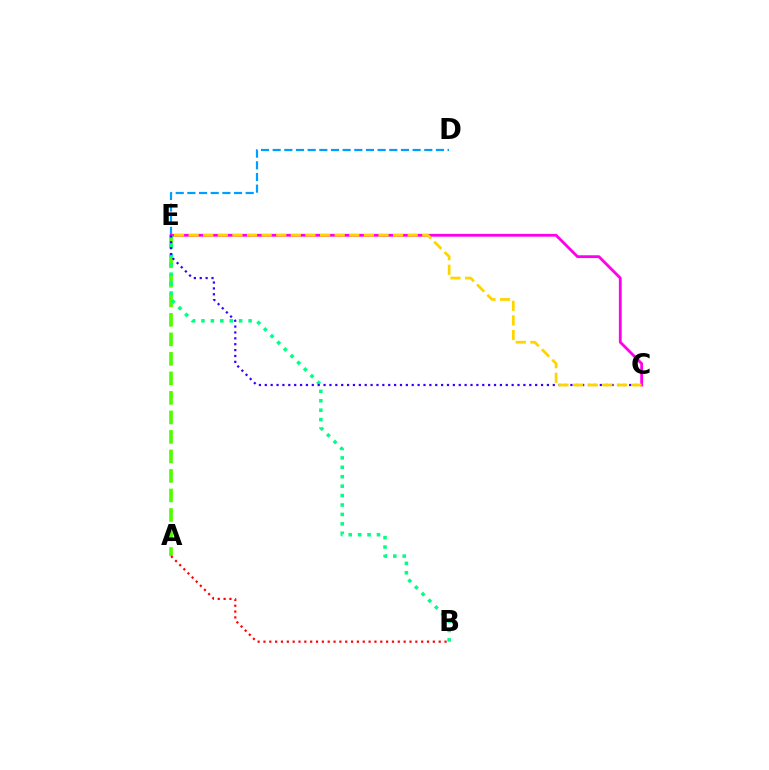{('D', 'E'): [{'color': '#009eff', 'line_style': 'dashed', 'thickness': 1.58}], ('A', 'E'): [{'color': '#4fff00', 'line_style': 'dashed', 'thickness': 2.65}], ('C', 'E'): [{'color': '#ff00ed', 'line_style': 'solid', 'thickness': 2.03}, {'color': '#3700ff', 'line_style': 'dotted', 'thickness': 1.6}, {'color': '#ffd500', 'line_style': 'dashed', 'thickness': 1.98}], ('B', 'E'): [{'color': '#00ff86', 'line_style': 'dotted', 'thickness': 2.56}], ('A', 'B'): [{'color': '#ff0000', 'line_style': 'dotted', 'thickness': 1.59}]}